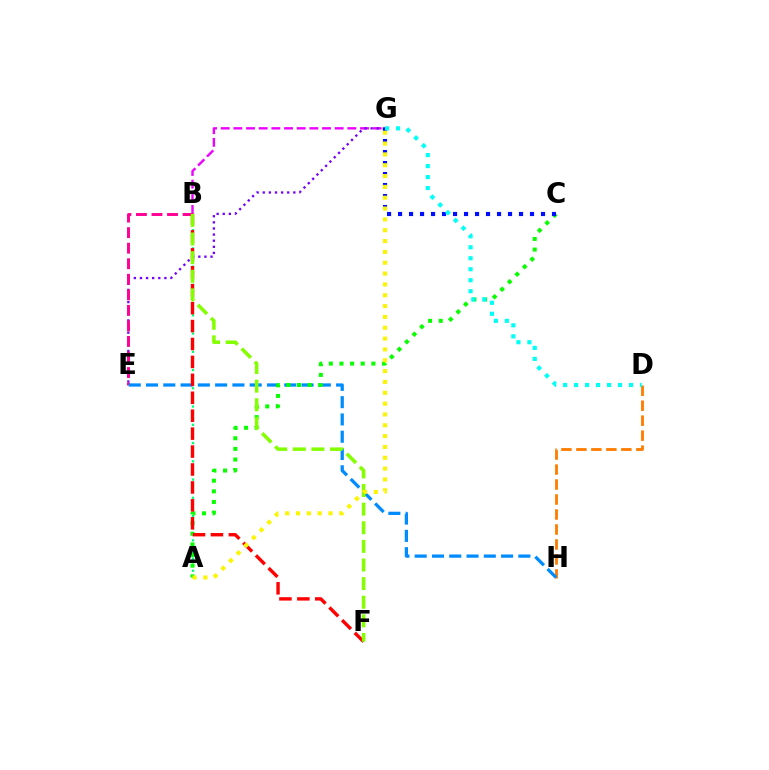{('B', 'G'): [{'color': '#ee00ff', 'line_style': 'dashed', 'thickness': 1.72}], ('E', 'G'): [{'color': '#7200ff', 'line_style': 'dotted', 'thickness': 1.66}], ('B', 'E'): [{'color': '#ff0094', 'line_style': 'dashed', 'thickness': 2.11}], ('D', 'H'): [{'color': '#ff7c00', 'line_style': 'dashed', 'thickness': 2.04}], ('A', 'B'): [{'color': '#00ff74', 'line_style': 'dotted', 'thickness': 1.65}], ('E', 'H'): [{'color': '#008cff', 'line_style': 'dashed', 'thickness': 2.35}], ('A', 'C'): [{'color': '#08ff00', 'line_style': 'dotted', 'thickness': 2.89}], ('C', 'G'): [{'color': '#0010ff', 'line_style': 'dotted', 'thickness': 2.99}], ('D', 'G'): [{'color': '#00fff6', 'line_style': 'dotted', 'thickness': 2.99}], ('B', 'F'): [{'color': '#ff0000', 'line_style': 'dashed', 'thickness': 2.44}, {'color': '#84ff00', 'line_style': 'dashed', 'thickness': 2.53}], ('A', 'G'): [{'color': '#fcf500', 'line_style': 'dotted', 'thickness': 2.94}]}